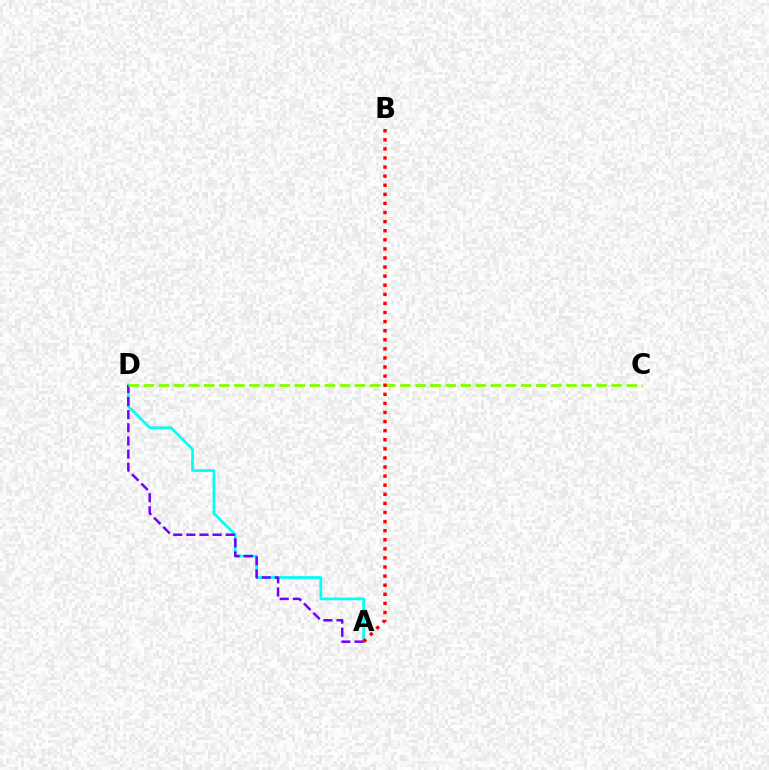{('A', 'D'): [{'color': '#00fff6', 'line_style': 'solid', 'thickness': 1.95}, {'color': '#7200ff', 'line_style': 'dashed', 'thickness': 1.78}], ('C', 'D'): [{'color': '#84ff00', 'line_style': 'dashed', 'thickness': 2.05}], ('A', 'B'): [{'color': '#ff0000', 'line_style': 'dotted', 'thickness': 2.47}]}